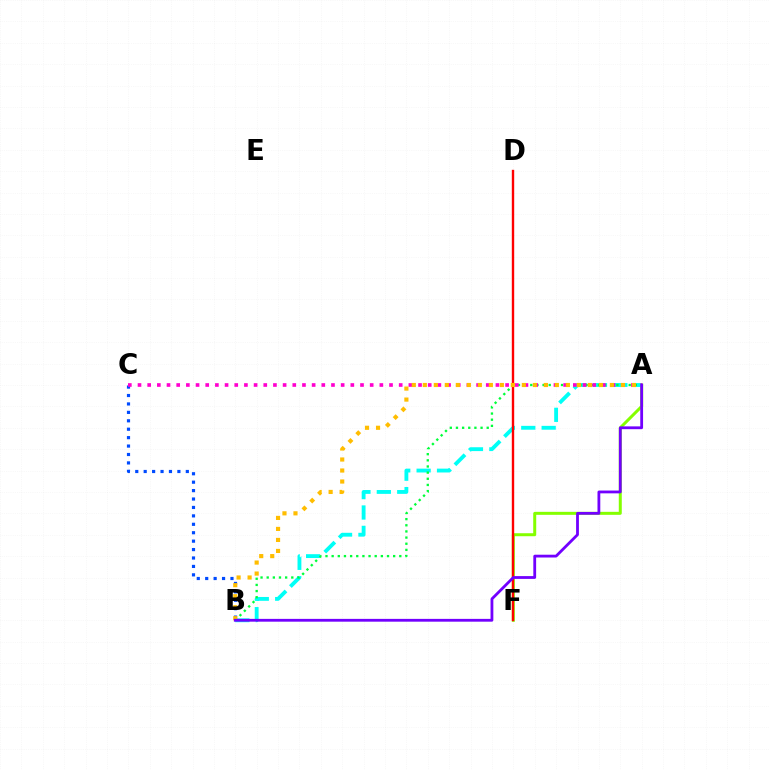{('B', 'C'): [{'color': '#004bff', 'line_style': 'dotted', 'thickness': 2.29}], ('A', 'F'): [{'color': '#84ff00', 'line_style': 'solid', 'thickness': 2.16}], ('A', 'B'): [{'color': '#00fff6', 'line_style': 'dashed', 'thickness': 2.77}, {'color': '#00ff39', 'line_style': 'dotted', 'thickness': 1.67}, {'color': '#ffbd00', 'line_style': 'dotted', 'thickness': 2.99}, {'color': '#7200ff', 'line_style': 'solid', 'thickness': 2.02}], ('D', 'F'): [{'color': '#ff0000', 'line_style': 'solid', 'thickness': 1.71}], ('A', 'C'): [{'color': '#ff00cf', 'line_style': 'dotted', 'thickness': 2.63}]}